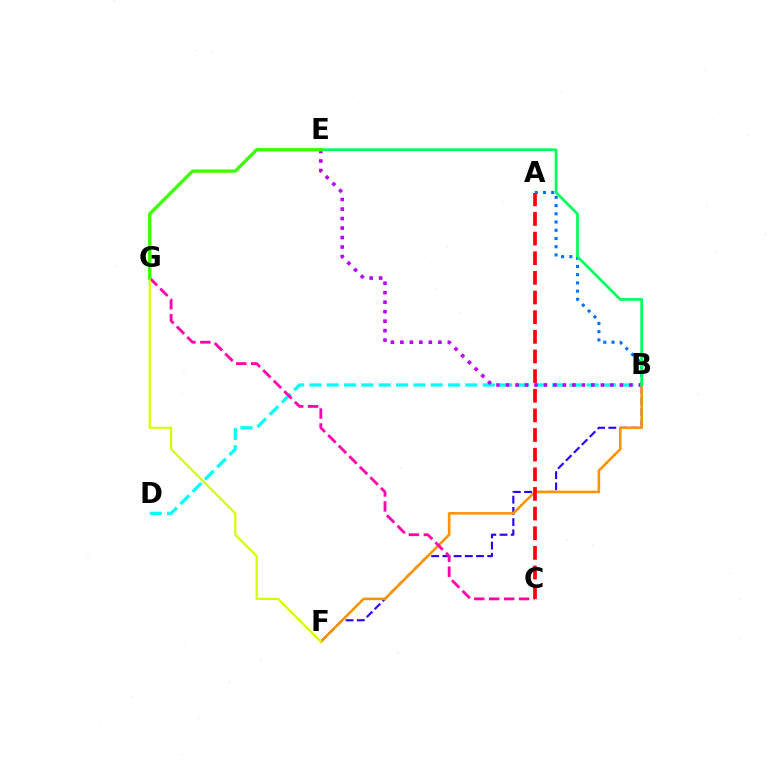{('B', 'D'): [{'color': '#00fff6', 'line_style': 'dashed', 'thickness': 2.35}], ('B', 'F'): [{'color': '#2500ff', 'line_style': 'dashed', 'thickness': 1.52}, {'color': '#ff9400', 'line_style': 'solid', 'thickness': 1.86}], ('A', 'B'): [{'color': '#0074ff', 'line_style': 'dotted', 'thickness': 2.24}], ('B', 'E'): [{'color': '#b900ff', 'line_style': 'dotted', 'thickness': 2.58}, {'color': '#00ff5c', 'line_style': 'solid', 'thickness': 1.97}], ('C', 'G'): [{'color': '#ff00ac', 'line_style': 'dashed', 'thickness': 2.03}], ('F', 'G'): [{'color': '#d1ff00', 'line_style': 'solid', 'thickness': 1.61}], ('E', 'G'): [{'color': '#3dff00', 'line_style': 'solid', 'thickness': 2.41}], ('A', 'C'): [{'color': '#ff0000', 'line_style': 'dashed', 'thickness': 2.67}]}